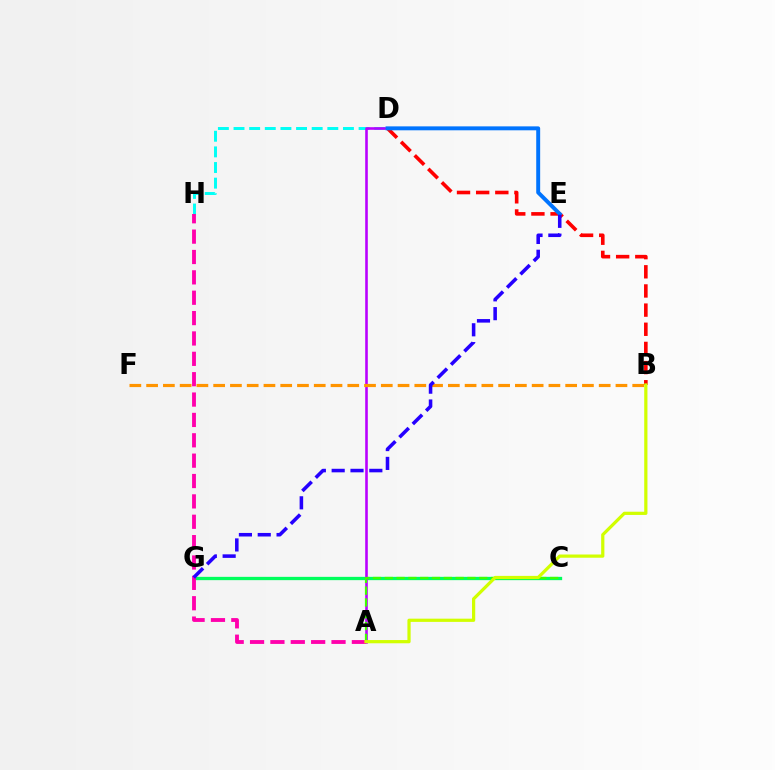{('C', 'G'): [{'color': '#00ff5c', 'line_style': 'solid', 'thickness': 2.38}], ('D', 'H'): [{'color': '#00fff6', 'line_style': 'dashed', 'thickness': 2.12}], ('A', 'D'): [{'color': '#b900ff', 'line_style': 'solid', 'thickness': 1.87}], ('A', 'C'): [{'color': '#3dff00', 'line_style': 'dashed', 'thickness': 1.6}], ('B', 'D'): [{'color': '#ff0000', 'line_style': 'dashed', 'thickness': 2.6}], ('B', 'F'): [{'color': '#ff9400', 'line_style': 'dashed', 'thickness': 2.28}], ('A', 'H'): [{'color': '#ff00ac', 'line_style': 'dashed', 'thickness': 2.77}], ('D', 'E'): [{'color': '#0074ff', 'line_style': 'solid', 'thickness': 2.83}], ('E', 'G'): [{'color': '#2500ff', 'line_style': 'dashed', 'thickness': 2.56}], ('A', 'B'): [{'color': '#d1ff00', 'line_style': 'solid', 'thickness': 2.32}]}